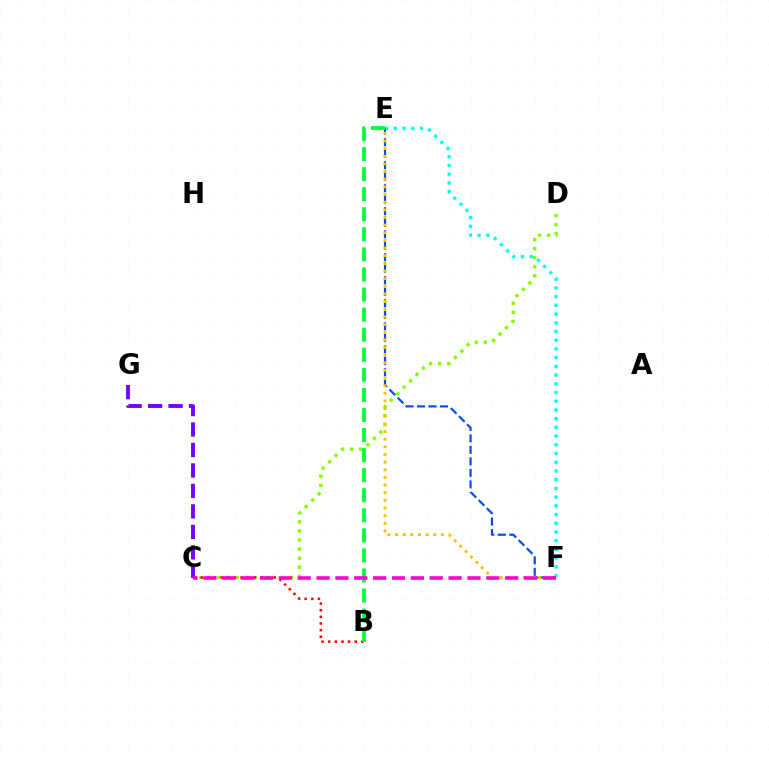{('C', 'D'): [{'color': '#84ff00', 'line_style': 'dotted', 'thickness': 2.47}], ('C', 'G'): [{'color': '#7200ff', 'line_style': 'dashed', 'thickness': 2.78}], ('E', 'F'): [{'color': '#00fff6', 'line_style': 'dotted', 'thickness': 2.37}, {'color': '#004bff', 'line_style': 'dashed', 'thickness': 1.56}, {'color': '#ffbd00', 'line_style': 'dotted', 'thickness': 2.08}], ('B', 'C'): [{'color': '#ff0000', 'line_style': 'dotted', 'thickness': 1.8}], ('B', 'E'): [{'color': '#00ff39', 'line_style': 'dashed', 'thickness': 2.73}], ('C', 'F'): [{'color': '#ff00cf', 'line_style': 'dashed', 'thickness': 2.56}]}